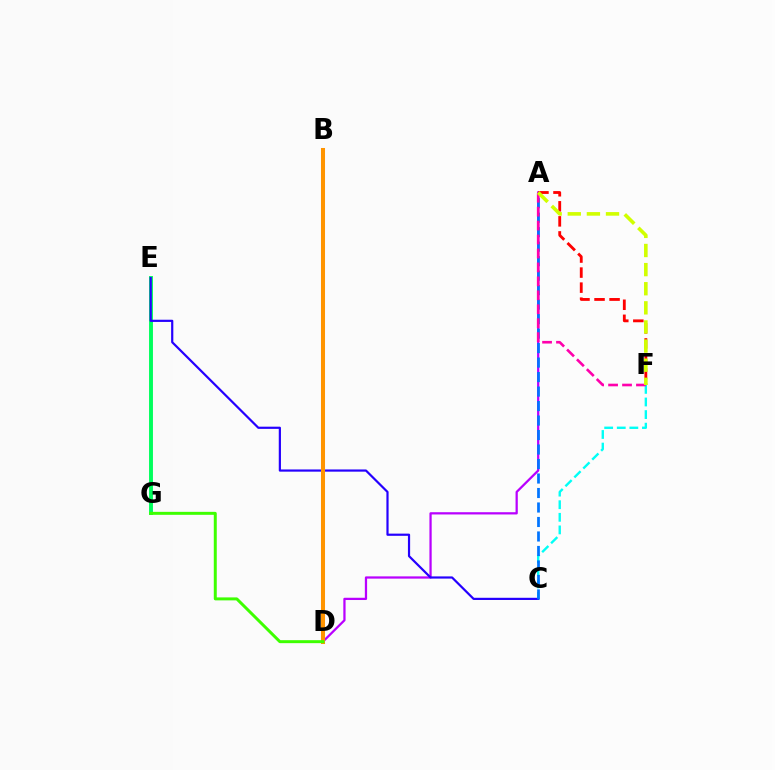{('A', 'D'): [{'color': '#b900ff', 'line_style': 'solid', 'thickness': 1.62}], ('E', 'G'): [{'color': '#00ff5c', 'line_style': 'solid', 'thickness': 2.82}], ('C', 'F'): [{'color': '#00fff6', 'line_style': 'dashed', 'thickness': 1.71}], ('C', 'E'): [{'color': '#2500ff', 'line_style': 'solid', 'thickness': 1.58}], ('A', 'C'): [{'color': '#0074ff', 'line_style': 'dashed', 'thickness': 1.97}], ('B', 'D'): [{'color': '#ff9400', 'line_style': 'solid', 'thickness': 2.91}], ('D', 'G'): [{'color': '#3dff00', 'line_style': 'solid', 'thickness': 2.14}], ('A', 'F'): [{'color': '#ff0000', 'line_style': 'dashed', 'thickness': 2.04}, {'color': '#ff00ac', 'line_style': 'dashed', 'thickness': 1.89}, {'color': '#d1ff00', 'line_style': 'dashed', 'thickness': 2.6}]}